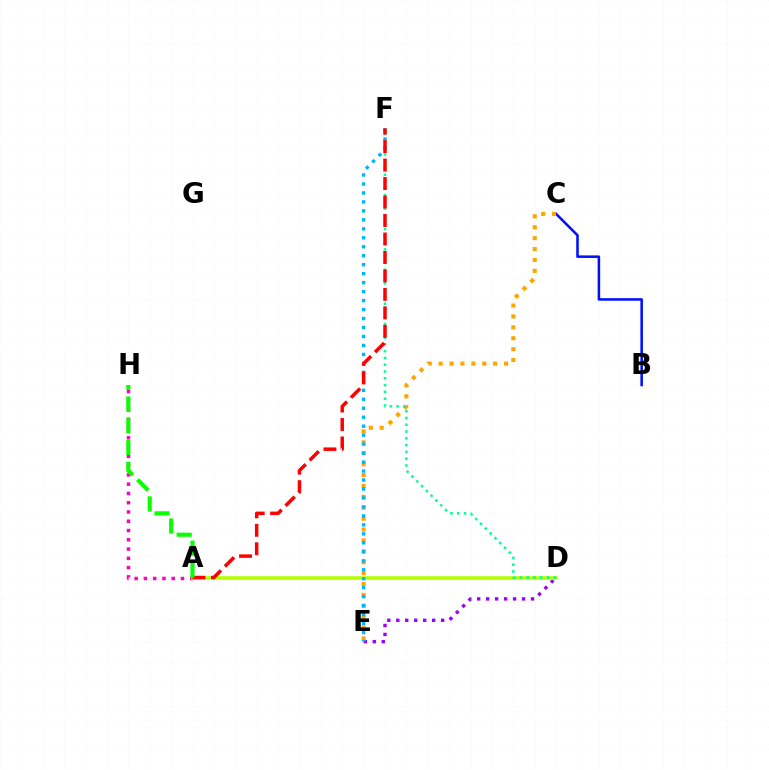{('A', 'H'): [{'color': '#ff00bd', 'line_style': 'dotted', 'thickness': 2.52}, {'color': '#08ff00', 'line_style': 'dashed', 'thickness': 2.96}], ('D', 'E'): [{'color': '#9b00ff', 'line_style': 'dotted', 'thickness': 2.44}], ('B', 'C'): [{'color': '#0010ff', 'line_style': 'solid', 'thickness': 1.84}], ('A', 'D'): [{'color': '#b3ff00', 'line_style': 'solid', 'thickness': 2.56}], ('C', 'E'): [{'color': '#ffa500', 'line_style': 'dotted', 'thickness': 2.96}], ('D', 'F'): [{'color': '#00ff9d', 'line_style': 'dotted', 'thickness': 1.84}], ('E', 'F'): [{'color': '#00b5ff', 'line_style': 'dotted', 'thickness': 2.44}], ('A', 'F'): [{'color': '#ff0000', 'line_style': 'dashed', 'thickness': 2.51}]}